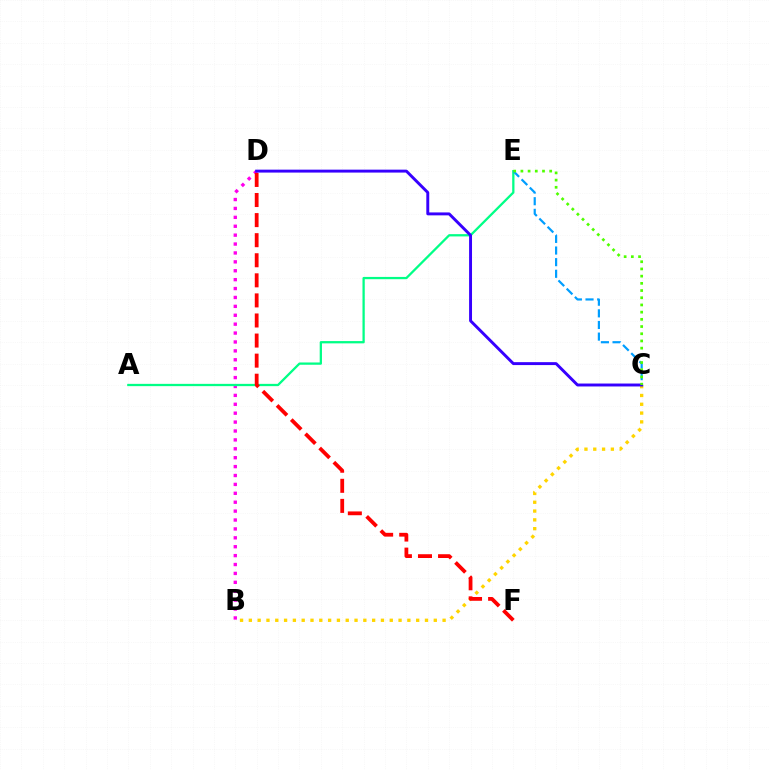{('B', 'D'): [{'color': '#ff00ed', 'line_style': 'dotted', 'thickness': 2.42}], ('A', 'E'): [{'color': '#00ff86', 'line_style': 'solid', 'thickness': 1.64}], ('C', 'E'): [{'color': '#009eff', 'line_style': 'dashed', 'thickness': 1.58}, {'color': '#4fff00', 'line_style': 'dotted', 'thickness': 1.96}], ('B', 'C'): [{'color': '#ffd500', 'line_style': 'dotted', 'thickness': 2.39}], ('C', 'D'): [{'color': '#3700ff', 'line_style': 'solid', 'thickness': 2.11}], ('D', 'F'): [{'color': '#ff0000', 'line_style': 'dashed', 'thickness': 2.73}]}